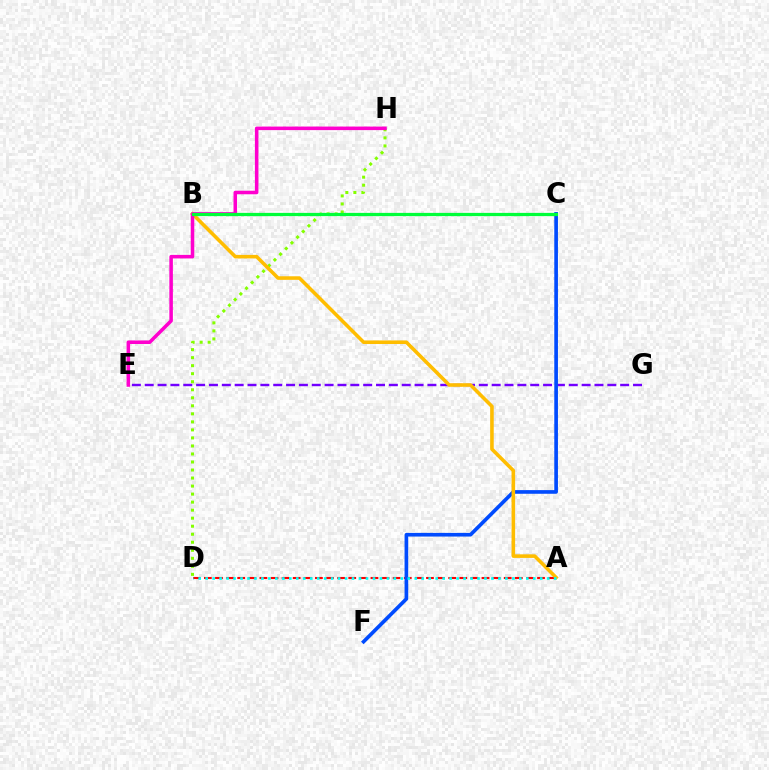{('E', 'G'): [{'color': '#7200ff', 'line_style': 'dashed', 'thickness': 1.75}], ('D', 'H'): [{'color': '#84ff00', 'line_style': 'dotted', 'thickness': 2.18}], ('A', 'D'): [{'color': '#ff0000', 'line_style': 'dashed', 'thickness': 1.51}, {'color': '#00fff6', 'line_style': 'dotted', 'thickness': 1.89}], ('C', 'F'): [{'color': '#004bff', 'line_style': 'solid', 'thickness': 2.64}], ('A', 'B'): [{'color': '#ffbd00', 'line_style': 'solid', 'thickness': 2.57}], ('E', 'H'): [{'color': '#ff00cf', 'line_style': 'solid', 'thickness': 2.55}], ('B', 'C'): [{'color': '#00ff39', 'line_style': 'solid', 'thickness': 2.33}]}